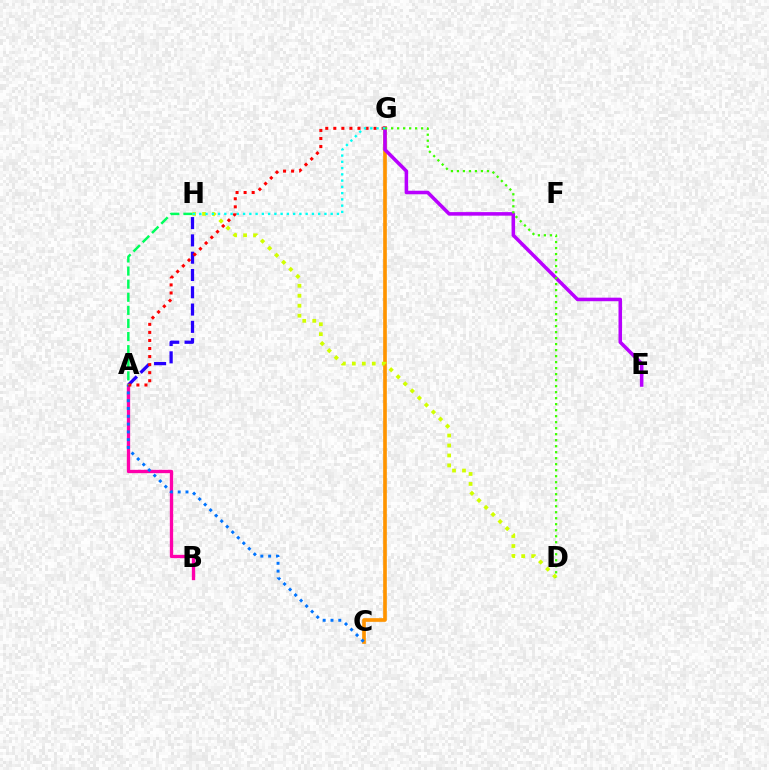{('C', 'G'): [{'color': '#ff9400', 'line_style': 'solid', 'thickness': 2.64}], ('E', 'G'): [{'color': '#b900ff', 'line_style': 'solid', 'thickness': 2.55}], ('A', 'H'): [{'color': '#2500ff', 'line_style': 'dashed', 'thickness': 2.35}, {'color': '#00ff5c', 'line_style': 'dashed', 'thickness': 1.78}], ('A', 'B'): [{'color': '#ff00ac', 'line_style': 'solid', 'thickness': 2.39}], ('A', 'C'): [{'color': '#0074ff', 'line_style': 'dotted', 'thickness': 2.12}], ('A', 'G'): [{'color': '#ff0000', 'line_style': 'dotted', 'thickness': 2.19}], ('D', 'H'): [{'color': '#d1ff00', 'line_style': 'dotted', 'thickness': 2.71}], ('G', 'H'): [{'color': '#00fff6', 'line_style': 'dotted', 'thickness': 1.7}], ('D', 'G'): [{'color': '#3dff00', 'line_style': 'dotted', 'thickness': 1.63}]}